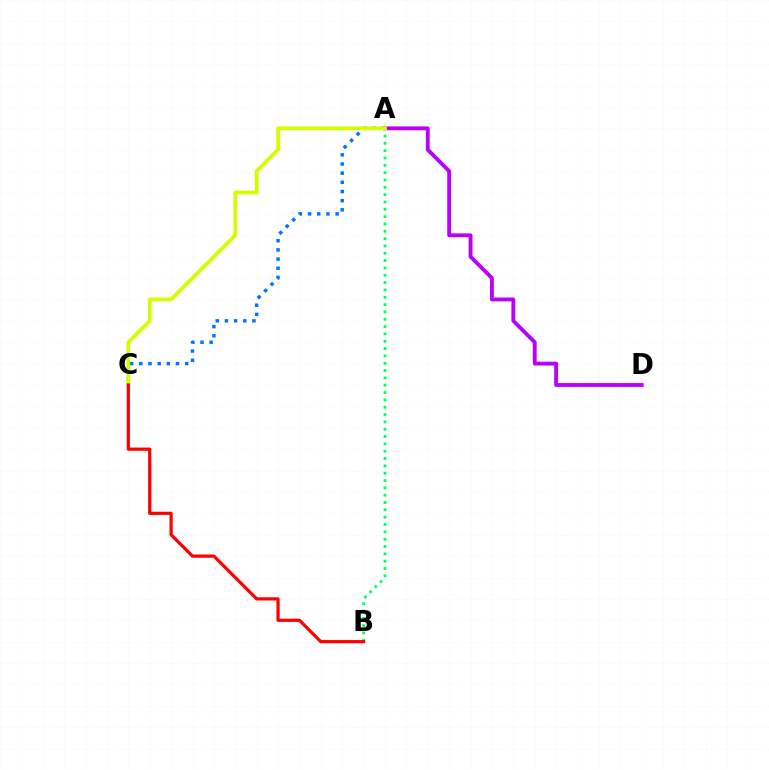{('A', 'C'): [{'color': '#0074ff', 'line_style': 'dotted', 'thickness': 2.49}, {'color': '#d1ff00', 'line_style': 'solid', 'thickness': 2.72}], ('A', 'D'): [{'color': '#b900ff', 'line_style': 'solid', 'thickness': 2.78}], ('A', 'B'): [{'color': '#00ff5c', 'line_style': 'dotted', 'thickness': 1.99}], ('B', 'C'): [{'color': '#ff0000', 'line_style': 'solid', 'thickness': 2.31}]}